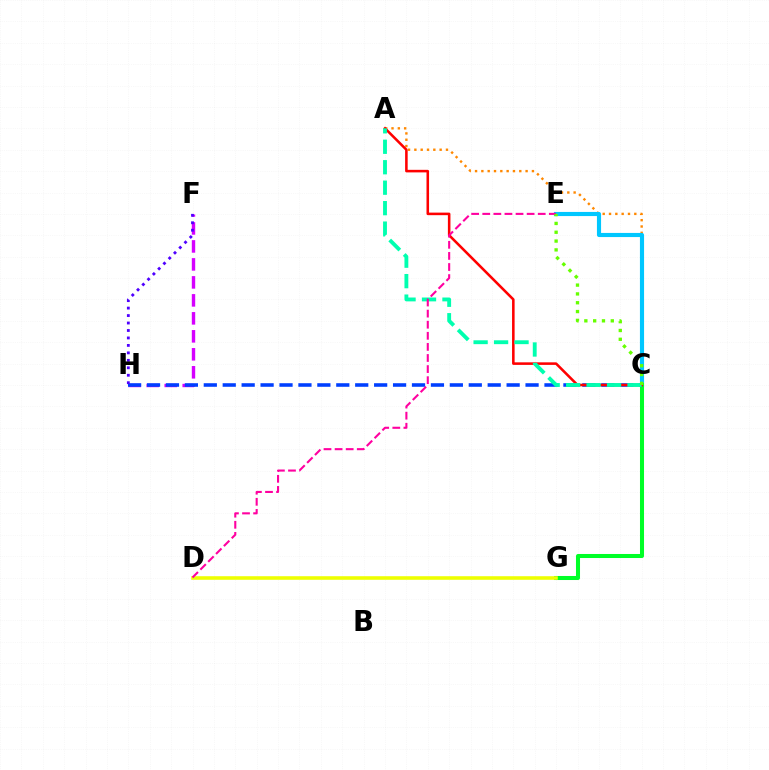{('A', 'C'): [{'color': '#ff8800', 'line_style': 'dotted', 'thickness': 1.72}, {'color': '#ff0000', 'line_style': 'solid', 'thickness': 1.84}, {'color': '#00ffaf', 'line_style': 'dashed', 'thickness': 2.78}], ('C', 'E'): [{'color': '#00c7ff', 'line_style': 'solid', 'thickness': 2.97}, {'color': '#66ff00', 'line_style': 'dotted', 'thickness': 2.4}], ('C', 'G'): [{'color': '#00ff27', 'line_style': 'solid', 'thickness': 2.91}], ('D', 'G'): [{'color': '#eeff00', 'line_style': 'solid', 'thickness': 2.58}], ('F', 'H'): [{'color': '#d600ff', 'line_style': 'dashed', 'thickness': 2.44}, {'color': '#4f00ff', 'line_style': 'dotted', 'thickness': 2.03}], ('C', 'H'): [{'color': '#003fff', 'line_style': 'dashed', 'thickness': 2.57}], ('D', 'E'): [{'color': '#ff00a0', 'line_style': 'dashed', 'thickness': 1.51}]}